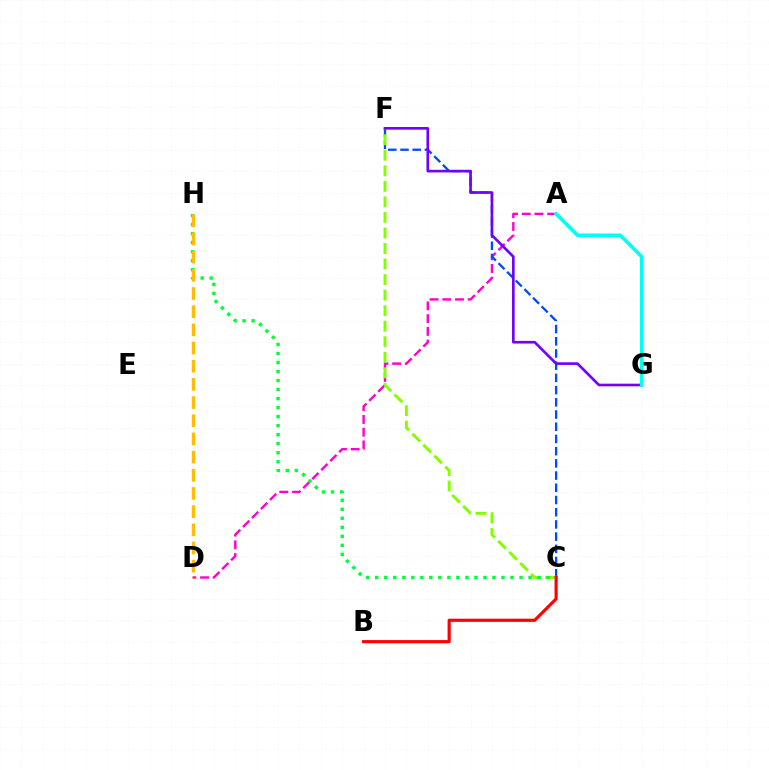{('A', 'D'): [{'color': '#ff00cf', 'line_style': 'dashed', 'thickness': 1.73}], ('C', 'F'): [{'color': '#004bff', 'line_style': 'dashed', 'thickness': 1.66}, {'color': '#84ff00', 'line_style': 'dashed', 'thickness': 2.11}], ('F', 'G'): [{'color': '#7200ff', 'line_style': 'solid', 'thickness': 1.91}], ('C', 'H'): [{'color': '#00ff39', 'line_style': 'dotted', 'thickness': 2.45}], ('B', 'C'): [{'color': '#ff0000', 'line_style': 'solid', 'thickness': 2.27}], ('A', 'G'): [{'color': '#00fff6', 'line_style': 'solid', 'thickness': 2.56}], ('D', 'H'): [{'color': '#ffbd00', 'line_style': 'dashed', 'thickness': 2.47}]}